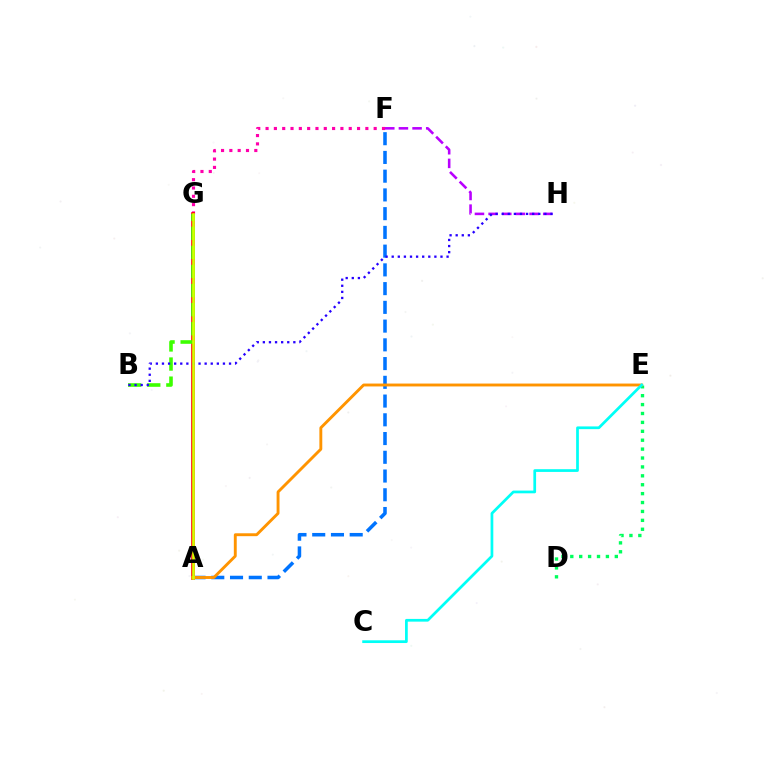{('A', 'F'): [{'color': '#0074ff', 'line_style': 'dashed', 'thickness': 2.55}], ('D', 'E'): [{'color': '#00ff5c', 'line_style': 'dotted', 'thickness': 2.42}], ('F', 'G'): [{'color': '#ff00ac', 'line_style': 'dotted', 'thickness': 2.26}], ('A', 'G'): [{'color': '#ff0000', 'line_style': 'solid', 'thickness': 2.6}, {'color': '#d1ff00', 'line_style': 'solid', 'thickness': 1.88}], ('B', 'G'): [{'color': '#3dff00', 'line_style': 'dashed', 'thickness': 2.59}], ('F', 'H'): [{'color': '#b900ff', 'line_style': 'dashed', 'thickness': 1.85}], ('B', 'H'): [{'color': '#2500ff', 'line_style': 'dotted', 'thickness': 1.66}], ('A', 'E'): [{'color': '#ff9400', 'line_style': 'solid', 'thickness': 2.08}], ('C', 'E'): [{'color': '#00fff6', 'line_style': 'solid', 'thickness': 1.96}]}